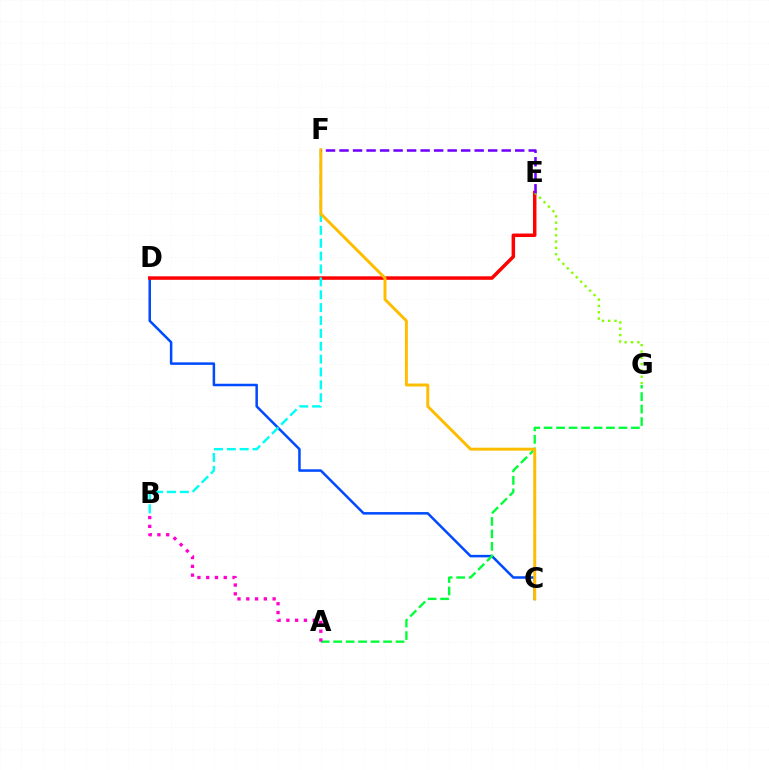{('C', 'D'): [{'color': '#004bff', 'line_style': 'solid', 'thickness': 1.81}], ('D', 'E'): [{'color': '#ff0000', 'line_style': 'solid', 'thickness': 2.51}], ('A', 'G'): [{'color': '#00ff39', 'line_style': 'dashed', 'thickness': 1.69}], ('A', 'B'): [{'color': '#ff00cf', 'line_style': 'dotted', 'thickness': 2.39}], ('E', 'G'): [{'color': '#84ff00', 'line_style': 'dotted', 'thickness': 1.71}], ('B', 'F'): [{'color': '#00fff6', 'line_style': 'dashed', 'thickness': 1.75}], ('C', 'F'): [{'color': '#ffbd00', 'line_style': 'solid', 'thickness': 2.13}], ('E', 'F'): [{'color': '#7200ff', 'line_style': 'dashed', 'thickness': 1.84}]}